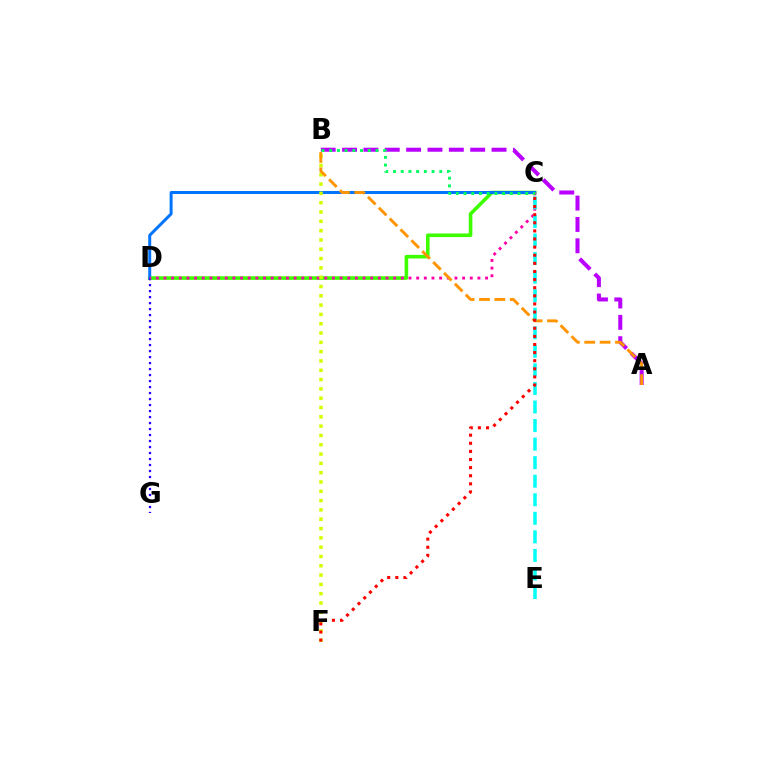{('C', 'D'): [{'color': '#3dff00', 'line_style': 'solid', 'thickness': 2.59}, {'color': '#0074ff', 'line_style': 'solid', 'thickness': 2.14}, {'color': '#ff00ac', 'line_style': 'dotted', 'thickness': 2.08}], ('A', 'B'): [{'color': '#b900ff', 'line_style': 'dashed', 'thickness': 2.9}, {'color': '#ff9400', 'line_style': 'dashed', 'thickness': 2.09}], ('D', 'G'): [{'color': '#2500ff', 'line_style': 'dotted', 'thickness': 1.63}], ('B', 'F'): [{'color': '#d1ff00', 'line_style': 'dotted', 'thickness': 2.53}], ('C', 'E'): [{'color': '#00fff6', 'line_style': 'dashed', 'thickness': 2.52}], ('C', 'F'): [{'color': '#ff0000', 'line_style': 'dotted', 'thickness': 2.2}], ('B', 'C'): [{'color': '#00ff5c', 'line_style': 'dotted', 'thickness': 2.1}]}